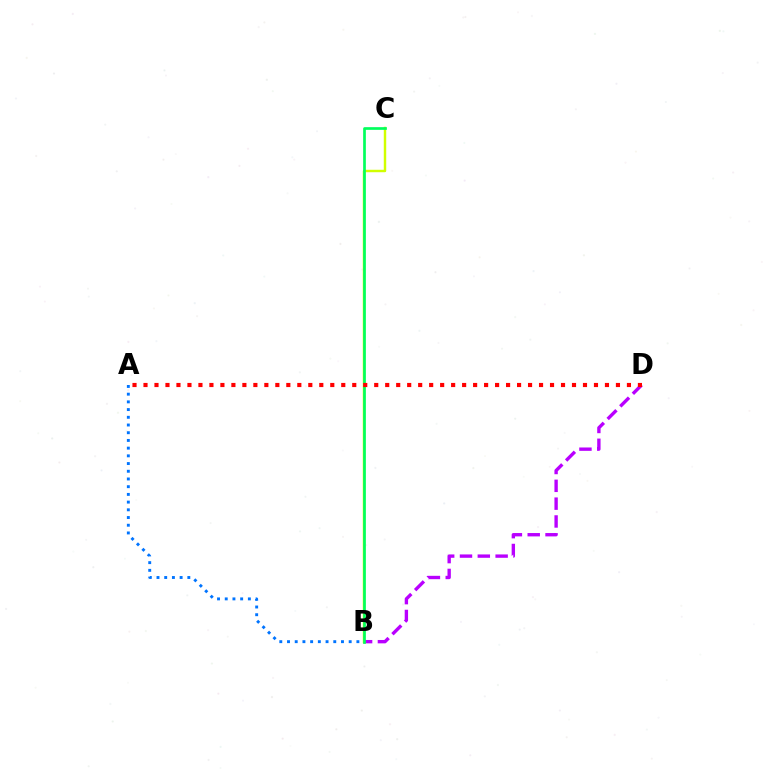{('B', 'D'): [{'color': '#b900ff', 'line_style': 'dashed', 'thickness': 2.42}], ('B', 'C'): [{'color': '#d1ff00', 'line_style': 'solid', 'thickness': 1.76}, {'color': '#00ff5c', 'line_style': 'solid', 'thickness': 1.93}], ('A', 'B'): [{'color': '#0074ff', 'line_style': 'dotted', 'thickness': 2.09}], ('A', 'D'): [{'color': '#ff0000', 'line_style': 'dotted', 'thickness': 2.99}]}